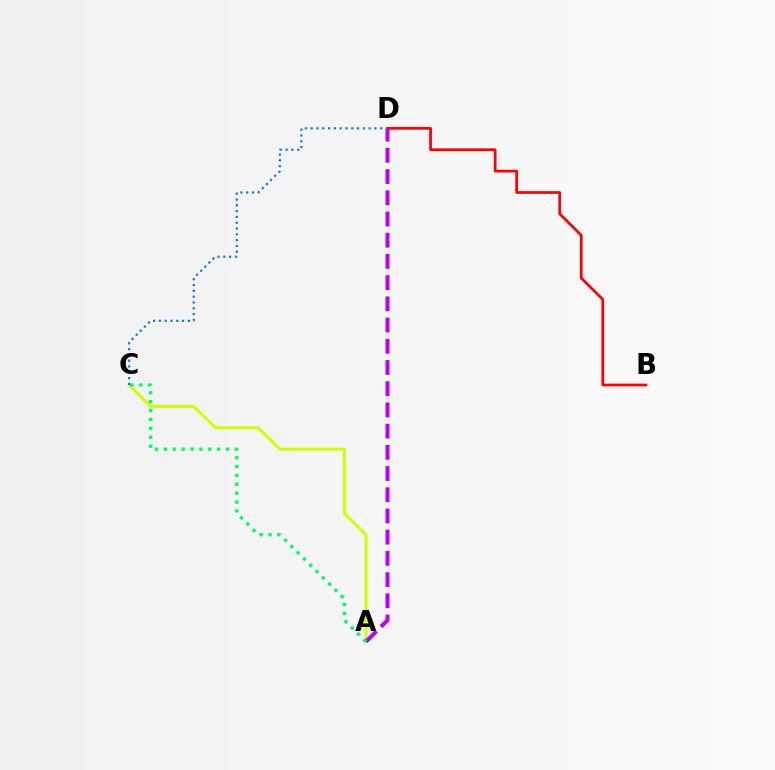{('A', 'C'): [{'color': '#d1ff00', 'line_style': 'solid', 'thickness': 2.2}, {'color': '#00ff5c', 'line_style': 'dotted', 'thickness': 2.41}], ('A', 'D'): [{'color': '#b900ff', 'line_style': 'dashed', 'thickness': 2.88}], ('B', 'D'): [{'color': '#ff0000', 'line_style': 'solid', 'thickness': 1.97}], ('C', 'D'): [{'color': '#0074ff', 'line_style': 'dotted', 'thickness': 1.58}]}